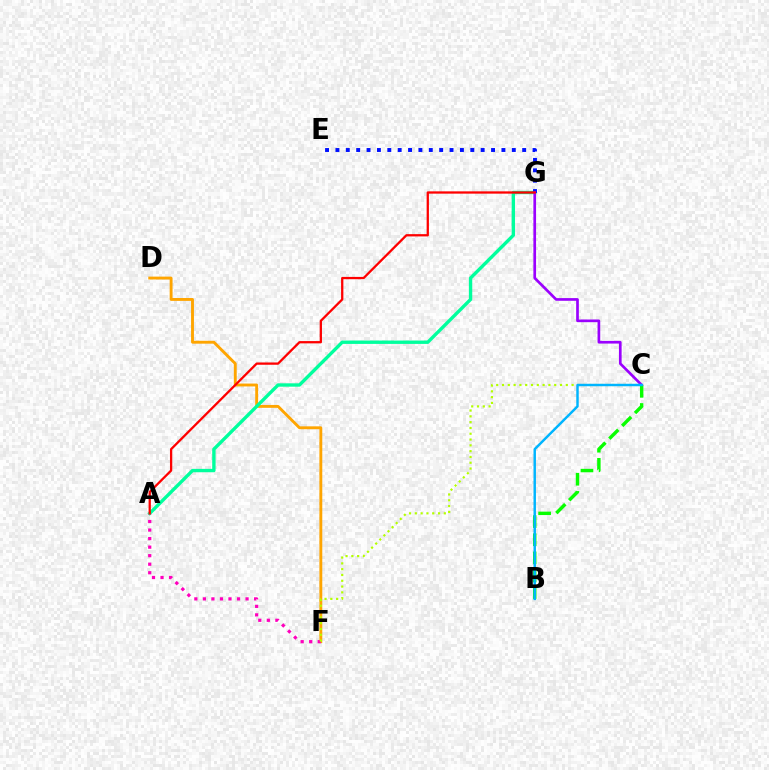{('D', 'F'): [{'color': '#ffa500', 'line_style': 'solid', 'thickness': 2.07}], ('A', 'F'): [{'color': '#ff00bd', 'line_style': 'dotted', 'thickness': 2.32}], ('A', 'G'): [{'color': '#00ff9d', 'line_style': 'solid', 'thickness': 2.43}, {'color': '#ff0000', 'line_style': 'solid', 'thickness': 1.64}], ('E', 'G'): [{'color': '#0010ff', 'line_style': 'dotted', 'thickness': 2.82}], ('C', 'F'): [{'color': '#b3ff00', 'line_style': 'dotted', 'thickness': 1.58}], ('C', 'G'): [{'color': '#9b00ff', 'line_style': 'solid', 'thickness': 1.93}], ('B', 'C'): [{'color': '#08ff00', 'line_style': 'dashed', 'thickness': 2.47}, {'color': '#00b5ff', 'line_style': 'solid', 'thickness': 1.77}]}